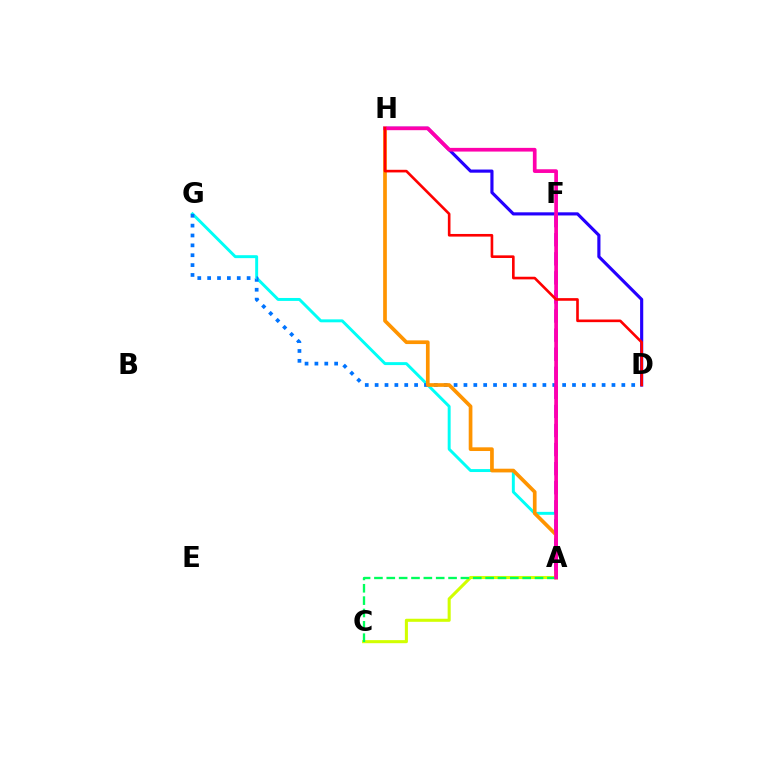{('A', 'G'): [{'color': '#00fff6', 'line_style': 'solid', 'thickness': 2.12}], ('A', 'F'): [{'color': '#3dff00', 'line_style': 'dotted', 'thickness': 1.51}, {'color': '#b900ff', 'line_style': 'dashed', 'thickness': 2.59}], ('A', 'C'): [{'color': '#d1ff00', 'line_style': 'solid', 'thickness': 2.21}, {'color': '#00ff5c', 'line_style': 'dashed', 'thickness': 1.68}], ('D', 'H'): [{'color': '#2500ff', 'line_style': 'solid', 'thickness': 2.27}, {'color': '#ff0000', 'line_style': 'solid', 'thickness': 1.89}], ('D', 'G'): [{'color': '#0074ff', 'line_style': 'dotted', 'thickness': 2.68}], ('A', 'H'): [{'color': '#ff9400', 'line_style': 'solid', 'thickness': 2.66}, {'color': '#ff00ac', 'line_style': 'solid', 'thickness': 2.67}]}